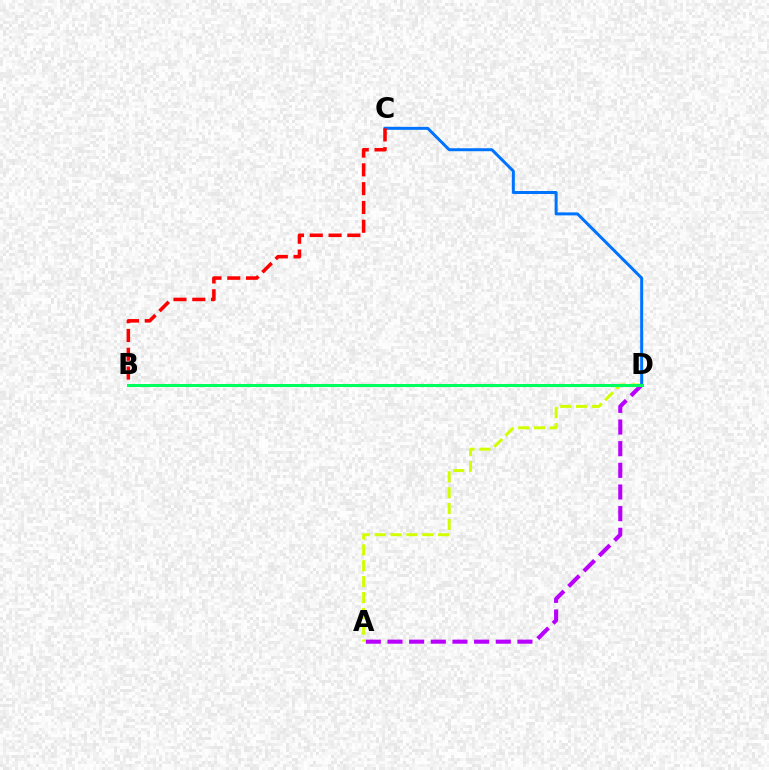{('A', 'D'): [{'color': '#d1ff00', 'line_style': 'dashed', 'thickness': 2.15}, {'color': '#b900ff', 'line_style': 'dashed', 'thickness': 2.94}], ('C', 'D'): [{'color': '#0074ff', 'line_style': 'solid', 'thickness': 2.16}], ('B', 'D'): [{'color': '#00ff5c', 'line_style': 'solid', 'thickness': 2.18}], ('B', 'C'): [{'color': '#ff0000', 'line_style': 'dashed', 'thickness': 2.55}]}